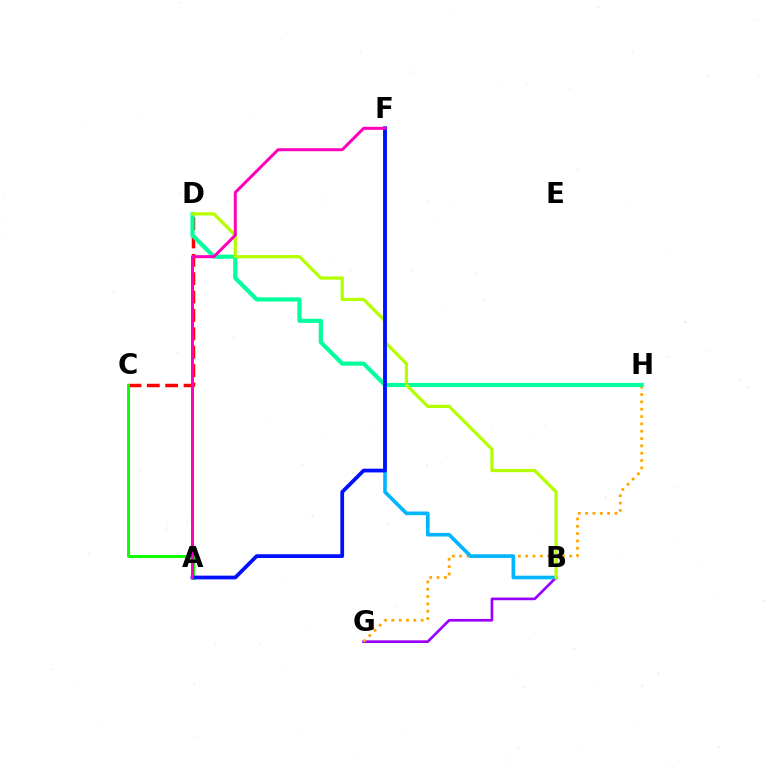{('B', 'G'): [{'color': '#9b00ff', 'line_style': 'solid', 'thickness': 1.92}], ('G', 'H'): [{'color': '#ffa500', 'line_style': 'dotted', 'thickness': 1.99}], ('C', 'D'): [{'color': '#ff0000', 'line_style': 'dashed', 'thickness': 2.5}], ('B', 'F'): [{'color': '#00b5ff', 'line_style': 'solid', 'thickness': 2.62}], ('D', 'H'): [{'color': '#00ff9d', 'line_style': 'solid', 'thickness': 2.98}], ('B', 'D'): [{'color': '#b3ff00', 'line_style': 'solid', 'thickness': 2.32}], ('A', 'C'): [{'color': '#08ff00', 'line_style': 'solid', 'thickness': 2.1}], ('A', 'F'): [{'color': '#0010ff', 'line_style': 'solid', 'thickness': 2.7}, {'color': '#ff00bd', 'line_style': 'solid', 'thickness': 2.16}]}